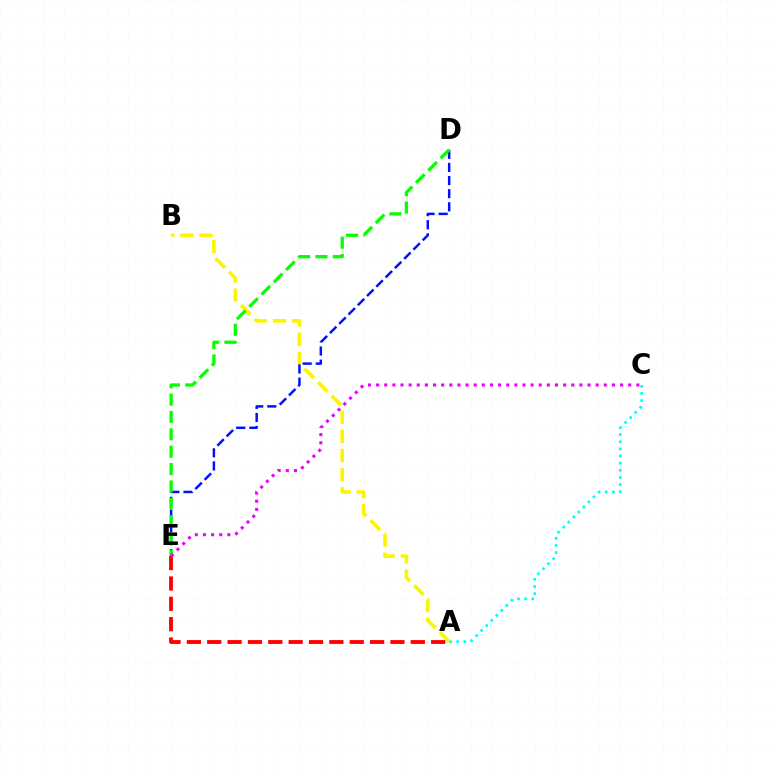{('A', 'C'): [{'color': '#00fff6', 'line_style': 'dotted', 'thickness': 1.94}], ('A', 'B'): [{'color': '#fcf500', 'line_style': 'dashed', 'thickness': 2.6}], ('A', 'E'): [{'color': '#ff0000', 'line_style': 'dashed', 'thickness': 2.77}], ('D', 'E'): [{'color': '#0010ff', 'line_style': 'dashed', 'thickness': 1.78}, {'color': '#08ff00', 'line_style': 'dashed', 'thickness': 2.36}], ('C', 'E'): [{'color': '#ee00ff', 'line_style': 'dotted', 'thickness': 2.21}]}